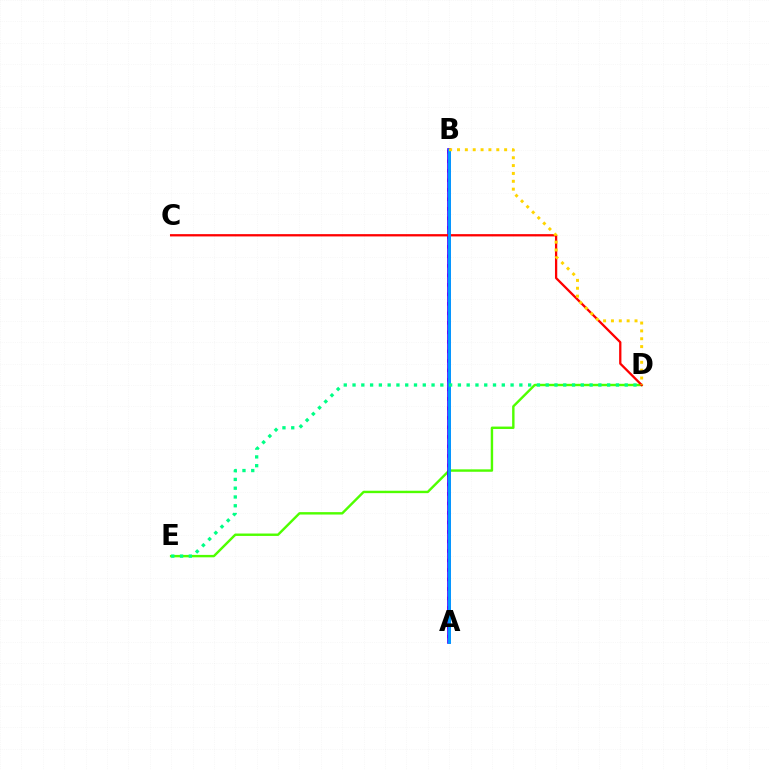{('D', 'E'): [{'color': '#4fff00', 'line_style': 'solid', 'thickness': 1.74}, {'color': '#00ff86', 'line_style': 'dotted', 'thickness': 2.39}], ('A', 'B'): [{'color': '#ff00ed', 'line_style': 'dotted', 'thickness': 2.58}, {'color': '#3700ff', 'line_style': 'solid', 'thickness': 2.61}, {'color': '#009eff', 'line_style': 'solid', 'thickness': 2.06}], ('C', 'D'): [{'color': '#ff0000', 'line_style': 'solid', 'thickness': 1.65}], ('B', 'D'): [{'color': '#ffd500', 'line_style': 'dotted', 'thickness': 2.13}]}